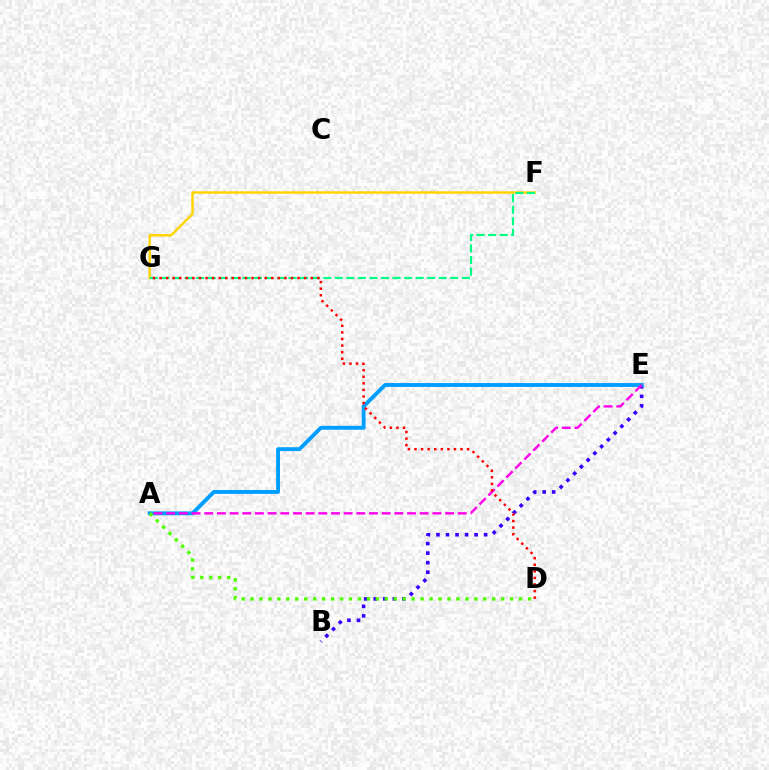{('F', 'G'): [{'color': '#ffd500', 'line_style': 'solid', 'thickness': 1.75}, {'color': '#00ff86', 'line_style': 'dashed', 'thickness': 1.57}], ('B', 'E'): [{'color': '#3700ff', 'line_style': 'dotted', 'thickness': 2.59}], ('A', 'E'): [{'color': '#009eff', 'line_style': 'solid', 'thickness': 2.79}, {'color': '#ff00ed', 'line_style': 'dashed', 'thickness': 1.72}], ('A', 'D'): [{'color': '#4fff00', 'line_style': 'dotted', 'thickness': 2.43}], ('D', 'G'): [{'color': '#ff0000', 'line_style': 'dotted', 'thickness': 1.79}]}